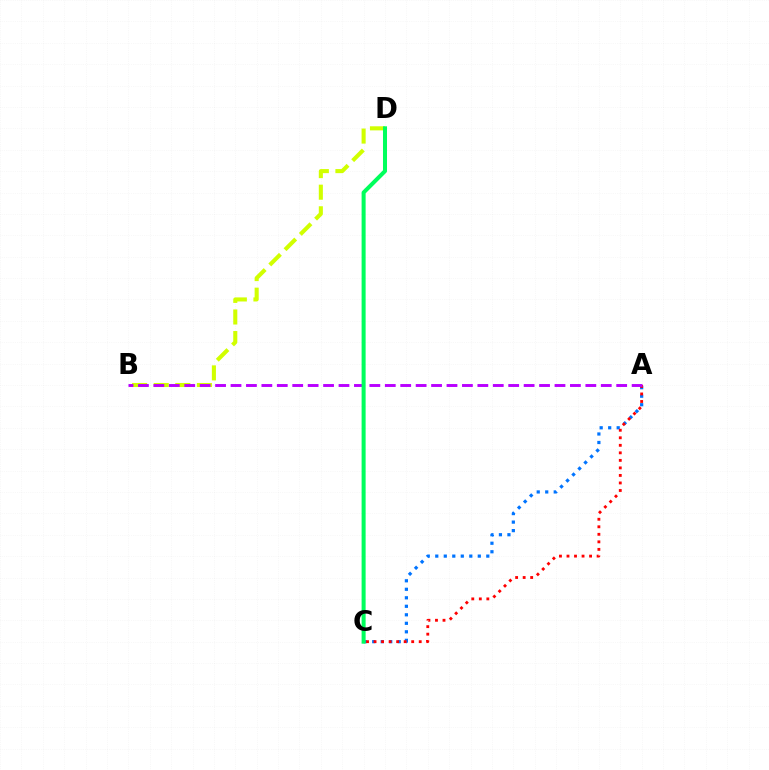{('A', 'C'): [{'color': '#0074ff', 'line_style': 'dotted', 'thickness': 2.31}, {'color': '#ff0000', 'line_style': 'dotted', 'thickness': 2.05}], ('B', 'D'): [{'color': '#d1ff00', 'line_style': 'dashed', 'thickness': 2.93}], ('A', 'B'): [{'color': '#b900ff', 'line_style': 'dashed', 'thickness': 2.1}], ('C', 'D'): [{'color': '#00ff5c', 'line_style': 'solid', 'thickness': 2.9}]}